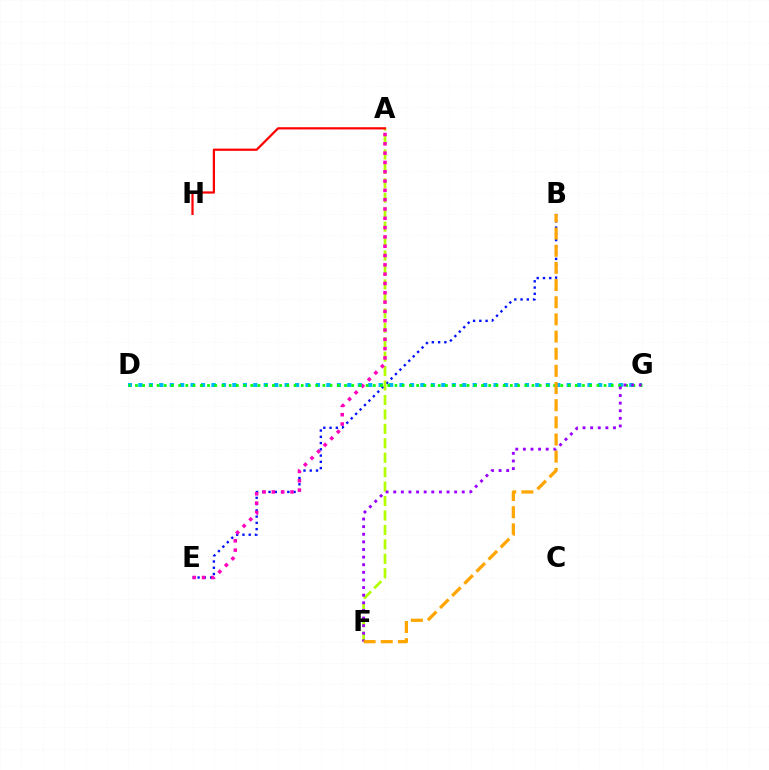{('D', 'G'): [{'color': '#00ff9d', 'line_style': 'dotted', 'thickness': 2.84}, {'color': '#00b5ff', 'line_style': 'dotted', 'thickness': 2.84}, {'color': '#08ff00', 'line_style': 'dotted', 'thickness': 1.96}], ('B', 'E'): [{'color': '#0010ff', 'line_style': 'dotted', 'thickness': 1.7}], ('A', 'F'): [{'color': '#b3ff00', 'line_style': 'dashed', 'thickness': 1.96}], ('A', 'E'): [{'color': '#ff00bd', 'line_style': 'dotted', 'thickness': 2.53}], ('F', 'G'): [{'color': '#9b00ff', 'line_style': 'dotted', 'thickness': 2.07}], ('A', 'H'): [{'color': '#ff0000', 'line_style': 'solid', 'thickness': 1.6}], ('B', 'F'): [{'color': '#ffa500', 'line_style': 'dashed', 'thickness': 2.33}]}